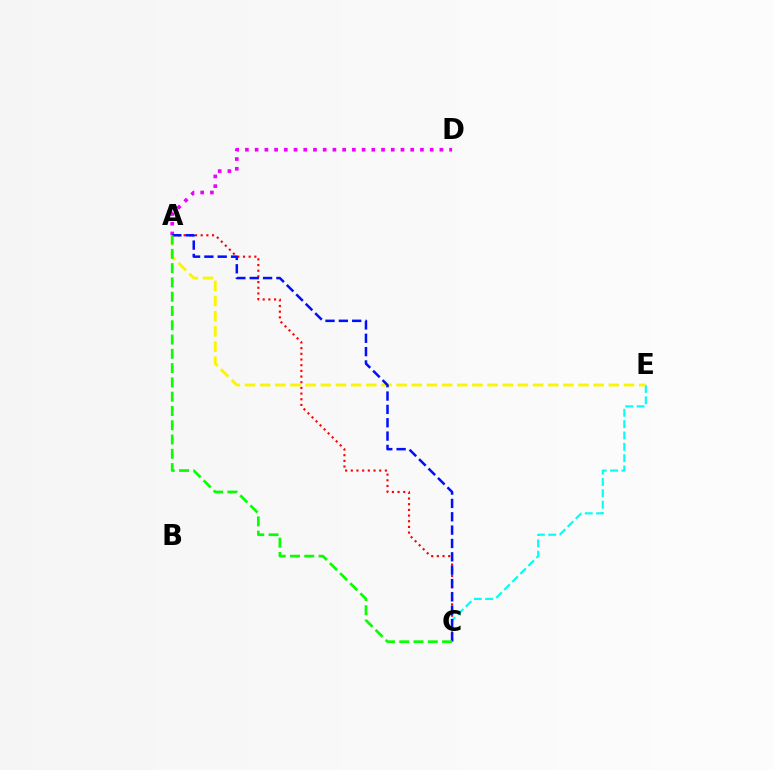{('A', 'D'): [{'color': '#ee00ff', 'line_style': 'dotted', 'thickness': 2.64}], ('C', 'E'): [{'color': '#00fff6', 'line_style': 'dashed', 'thickness': 1.54}], ('A', 'C'): [{'color': '#ff0000', 'line_style': 'dotted', 'thickness': 1.54}, {'color': '#0010ff', 'line_style': 'dashed', 'thickness': 1.81}, {'color': '#08ff00', 'line_style': 'dashed', 'thickness': 1.94}], ('A', 'E'): [{'color': '#fcf500', 'line_style': 'dashed', 'thickness': 2.06}]}